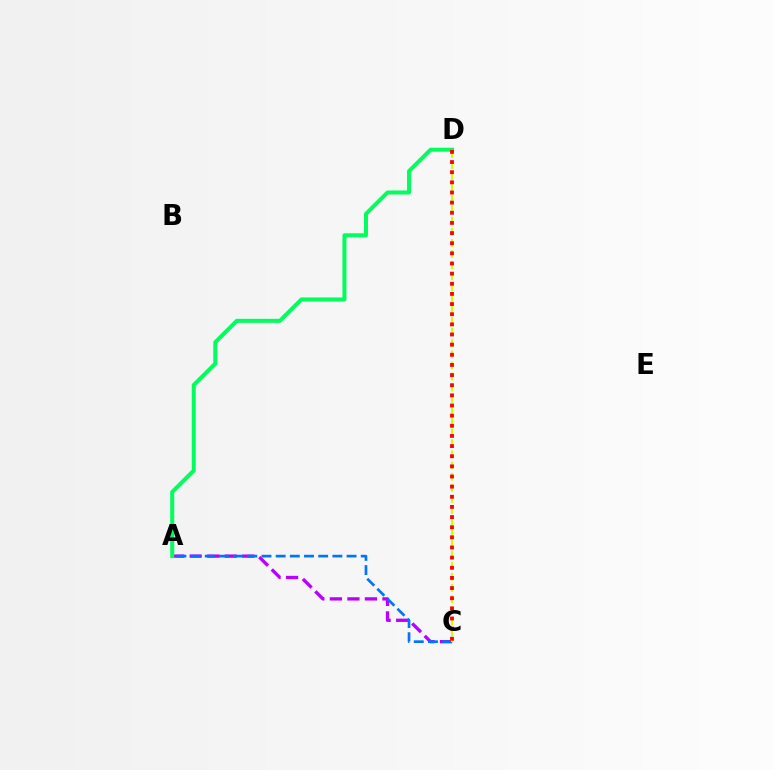{('A', 'C'): [{'color': '#b900ff', 'line_style': 'dashed', 'thickness': 2.38}, {'color': '#0074ff', 'line_style': 'dashed', 'thickness': 1.93}], ('C', 'D'): [{'color': '#d1ff00', 'line_style': 'dashed', 'thickness': 1.51}, {'color': '#ff0000', 'line_style': 'dotted', 'thickness': 2.76}], ('A', 'D'): [{'color': '#00ff5c', 'line_style': 'solid', 'thickness': 2.88}]}